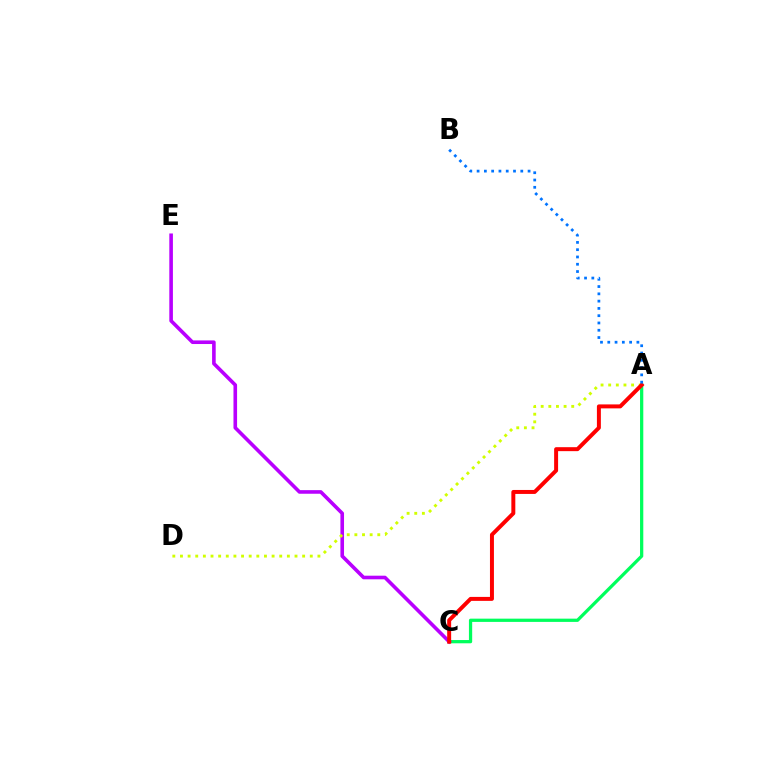{('A', 'C'): [{'color': '#00ff5c', 'line_style': 'solid', 'thickness': 2.34}, {'color': '#ff0000', 'line_style': 'solid', 'thickness': 2.86}], ('C', 'E'): [{'color': '#b900ff', 'line_style': 'solid', 'thickness': 2.6}], ('A', 'D'): [{'color': '#d1ff00', 'line_style': 'dotted', 'thickness': 2.07}], ('A', 'B'): [{'color': '#0074ff', 'line_style': 'dotted', 'thickness': 1.98}]}